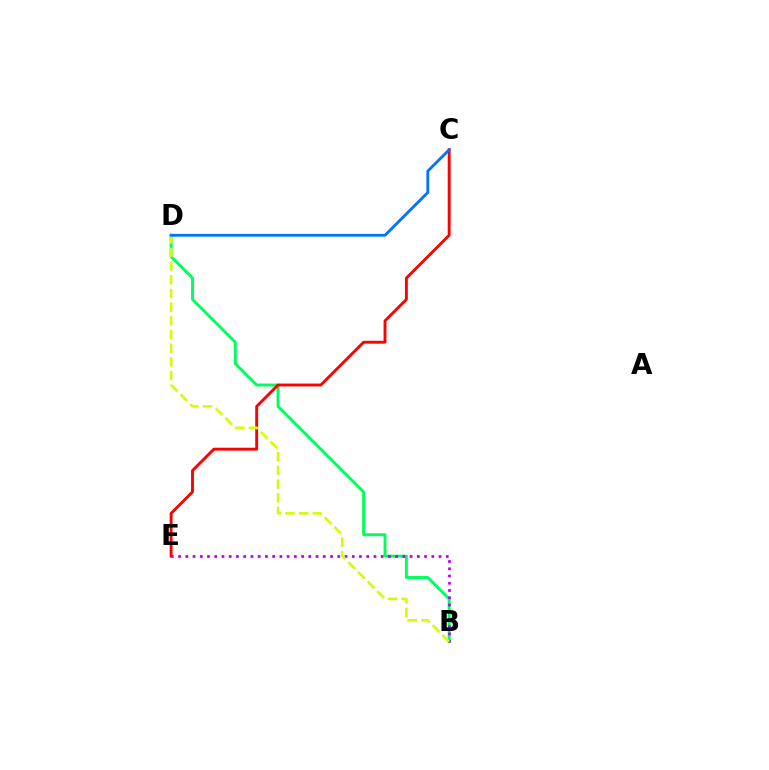{('B', 'D'): [{'color': '#00ff5c', 'line_style': 'solid', 'thickness': 2.1}, {'color': '#d1ff00', 'line_style': 'dashed', 'thickness': 1.86}], ('C', 'E'): [{'color': '#ff0000', 'line_style': 'solid', 'thickness': 2.08}], ('B', 'E'): [{'color': '#b900ff', 'line_style': 'dotted', 'thickness': 1.97}], ('C', 'D'): [{'color': '#0074ff', 'line_style': 'solid', 'thickness': 2.02}]}